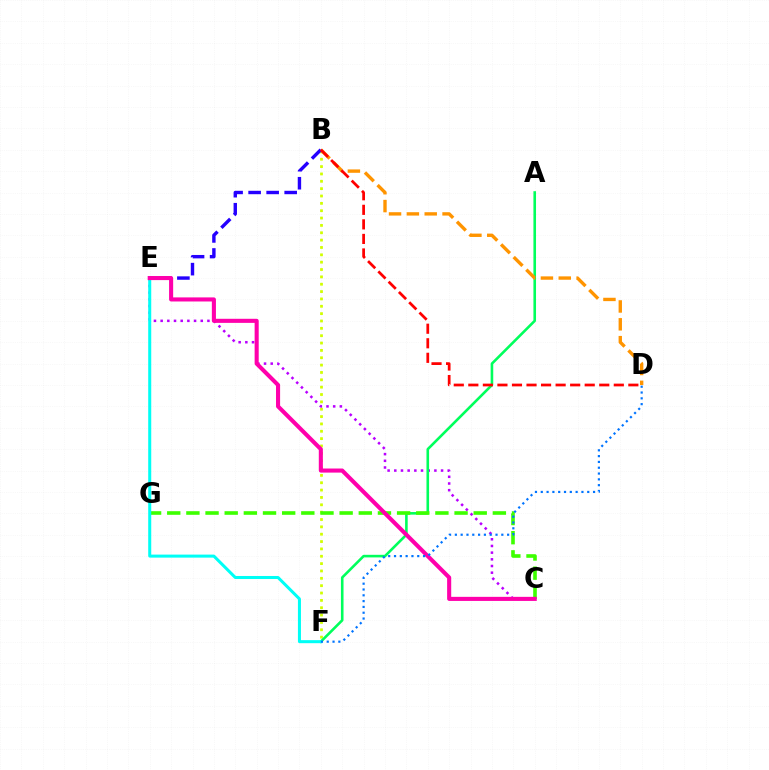{('B', 'F'): [{'color': '#d1ff00', 'line_style': 'dotted', 'thickness': 2.0}], ('C', 'E'): [{'color': '#b900ff', 'line_style': 'dotted', 'thickness': 1.82}, {'color': '#ff00ac', 'line_style': 'solid', 'thickness': 2.94}], ('A', 'F'): [{'color': '#00ff5c', 'line_style': 'solid', 'thickness': 1.87}], ('C', 'G'): [{'color': '#3dff00', 'line_style': 'dashed', 'thickness': 2.6}], ('B', 'D'): [{'color': '#ff9400', 'line_style': 'dashed', 'thickness': 2.42}, {'color': '#ff0000', 'line_style': 'dashed', 'thickness': 1.98}], ('E', 'F'): [{'color': '#00fff6', 'line_style': 'solid', 'thickness': 2.18}], ('B', 'E'): [{'color': '#2500ff', 'line_style': 'dashed', 'thickness': 2.45}], ('D', 'F'): [{'color': '#0074ff', 'line_style': 'dotted', 'thickness': 1.58}]}